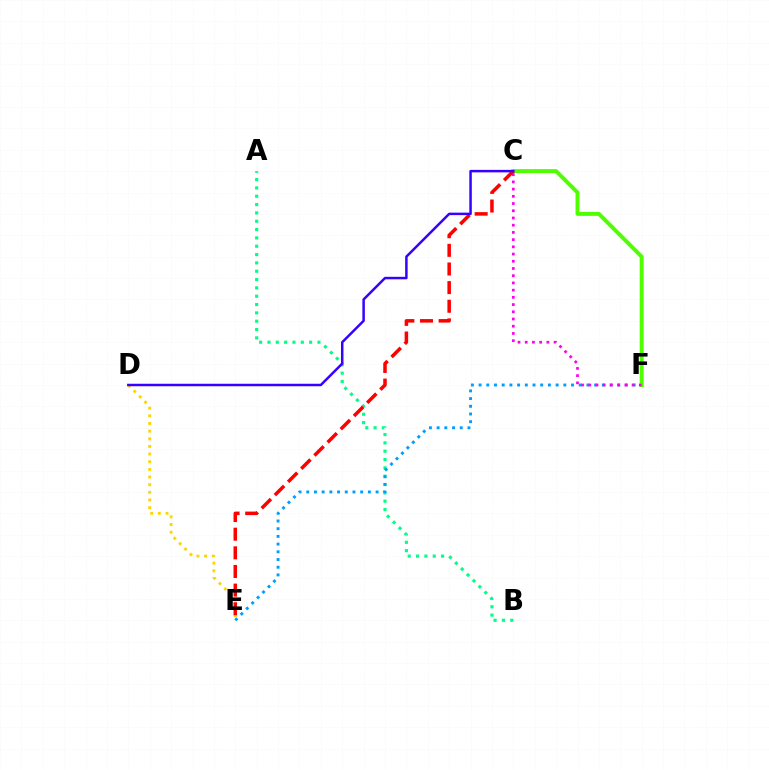{('D', 'E'): [{'color': '#ffd500', 'line_style': 'dotted', 'thickness': 2.08}], ('A', 'B'): [{'color': '#00ff86', 'line_style': 'dotted', 'thickness': 2.26}], ('E', 'F'): [{'color': '#009eff', 'line_style': 'dotted', 'thickness': 2.09}], ('C', 'F'): [{'color': '#4fff00', 'line_style': 'solid', 'thickness': 2.85}, {'color': '#ff00ed', 'line_style': 'dotted', 'thickness': 1.96}], ('C', 'E'): [{'color': '#ff0000', 'line_style': 'dashed', 'thickness': 2.53}], ('C', 'D'): [{'color': '#3700ff', 'line_style': 'solid', 'thickness': 1.79}]}